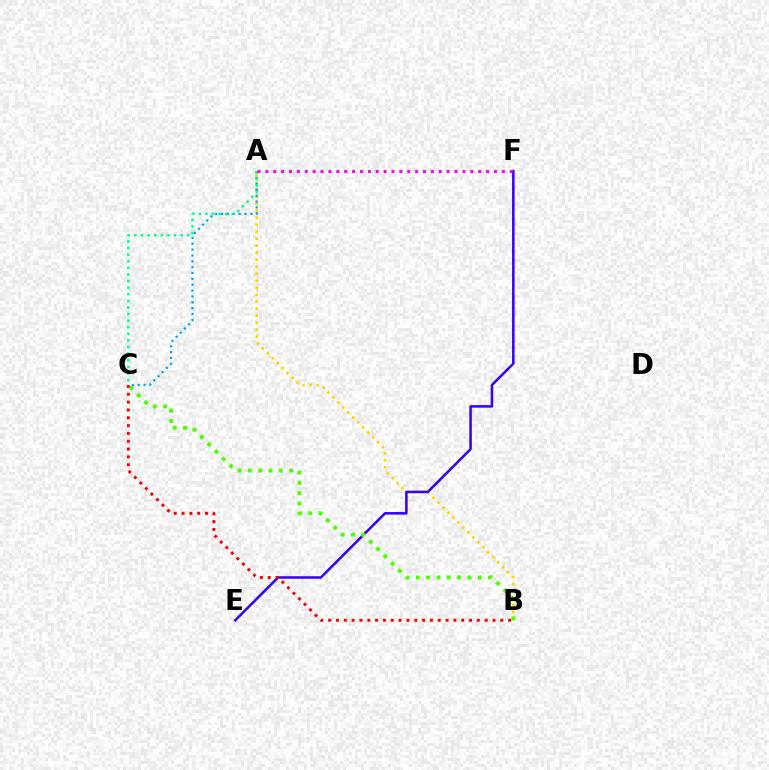{('A', 'B'): [{'color': '#ffd500', 'line_style': 'dotted', 'thickness': 1.9}], ('E', 'F'): [{'color': '#3700ff', 'line_style': 'solid', 'thickness': 1.84}], ('A', 'C'): [{'color': '#009eff', 'line_style': 'dotted', 'thickness': 1.59}, {'color': '#00ff86', 'line_style': 'dotted', 'thickness': 1.79}], ('B', 'C'): [{'color': '#4fff00', 'line_style': 'dotted', 'thickness': 2.8}, {'color': '#ff0000', 'line_style': 'dotted', 'thickness': 2.13}], ('A', 'F'): [{'color': '#ff00ed', 'line_style': 'dotted', 'thickness': 2.14}]}